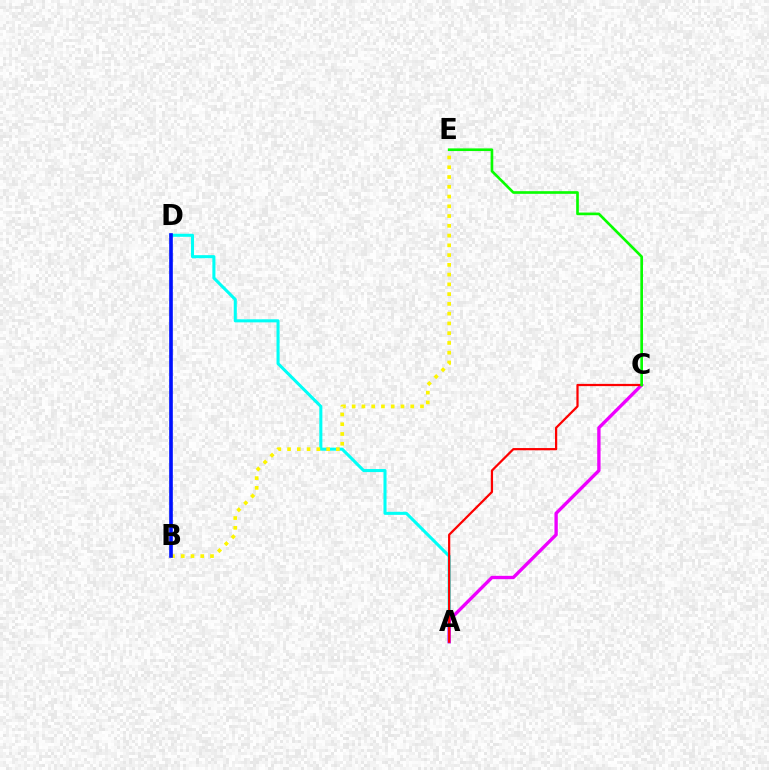{('A', 'D'): [{'color': '#00fff6', 'line_style': 'solid', 'thickness': 2.2}], ('A', 'C'): [{'color': '#ee00ff', 'line_style': 'solid', 'thickness': 2.41}, {'color': '#ff0000', 'line_style': 'solid', 'thickness': 1.61}], ('B', 'E'): [{'color': '#fcf500', 'line_style': 'dotted', 'thickness': 2.65}], ('B', 'D'): [{'color': '#0010ff', 'line_style': 'solid', 'thickness': 2.62}], ('C', 'E'): [{'color': '#08ff00', 'line_style': 'solid', 'thickness': 1.92}]}